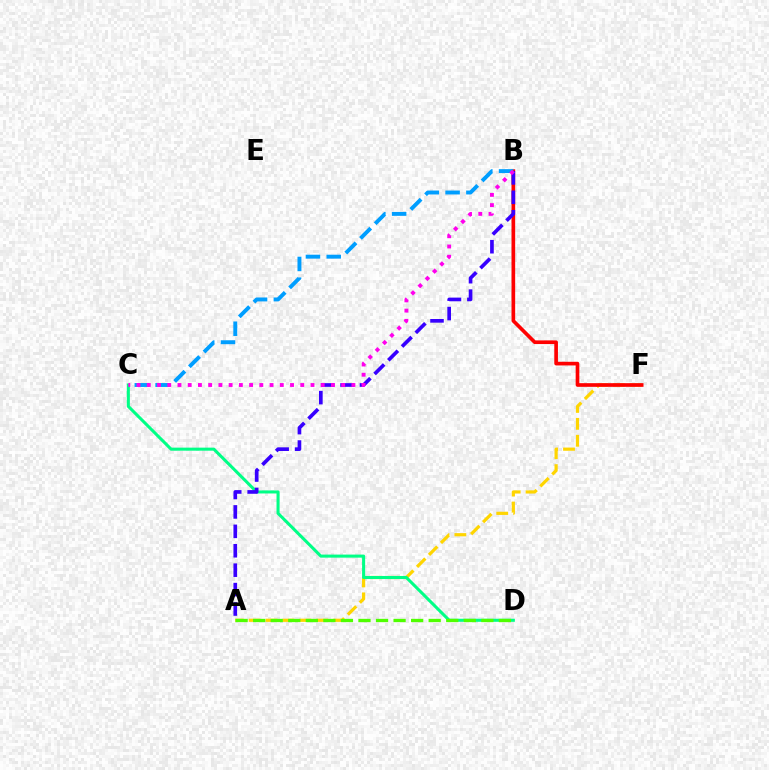{('A', 'F'): [{'color': '#ffd500', 'line_style': 'dashed', 'thickness': 2.3}], ('B', 'F'): [{'color': '#ff0000', 'line_style': 'solid', 'thickness': 2.64}], ('C', 'D'): [{'color': '#00ff86', 'line_style': 'solid', 'thickness': 2.2}], ('A', 'B'): [{'color': '#3700ff', 'line_style': 'dashed', 'thickness': 2.64}], ('B', 'C'): [{'color': '#009eff', 'line_style': 'dashed', 'thickness': 2.82}, {'color': '#ff00ed', 'line_style': 'dotted', 'thickness': 2.78}], ('A', 'D'): [{'color': '#4fff00', 'line_style': 'dashed', 'thickness': 2.38}]}